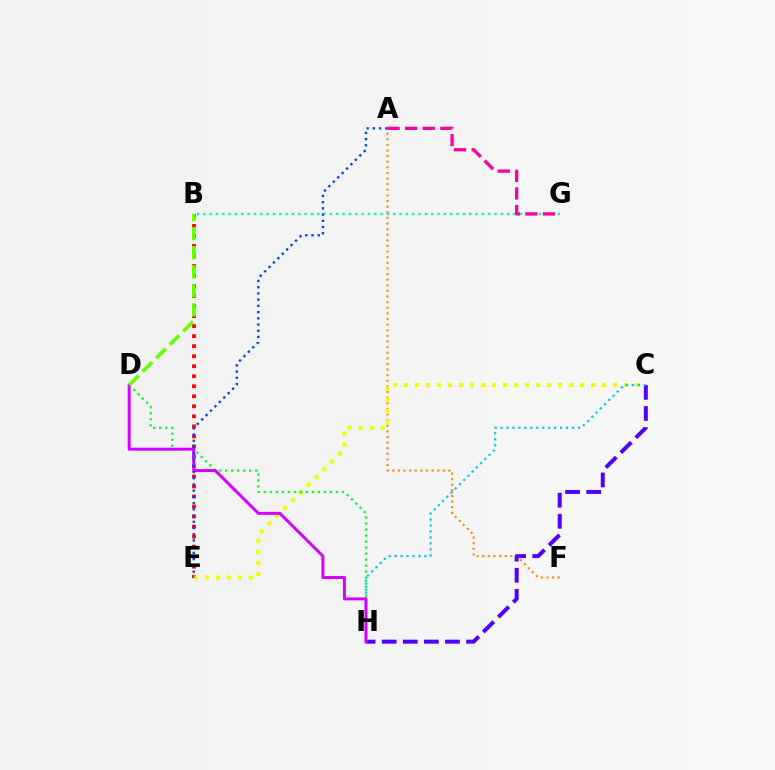{('A', 'F'): [{'color': '#ff8800', 'line_style': 'dotted', 'thickness': 1.53}], ('B', 'E'): [{'color': '#ff0000', 'line_style': 'dotted', 'thickness': 2.72}], ('B', 'G'): [{'color': '#00ffaf', 'line_style': 'dotted', 'thickness': 1.72}], ('C', 'H'): [{'color': '#4f00ff', 'line_style': 'dashed', 'thickness': 2.87}, {'color': '#00c7ff', 'line_style': 'dotted', 'thickness': 1.62}], ('C', 'E'): [{'color': '#eeff00', 'line_style': 'dotted', 'thickness': 2.99}], ('D', 'H'): [{'color': '#00ff27', 'line_style': 'dotted', 'thickness': 1.63}, {'color': '#d600ff', 'line_style': 'solid', 'thickness': 2.13}], ('A', 'G'): [{'color': '#ff00a0', 'line_style': 'dashed', 'thickness': 2.39}], ('A', 'E'): [{'color': '#003fff', 'line_style': 'dotted', 'thickness': 1.69}], ('B', 'D'): [{'color': '#66ff00', 'line_style': 'dashed', 'thickness': 2.59}]}